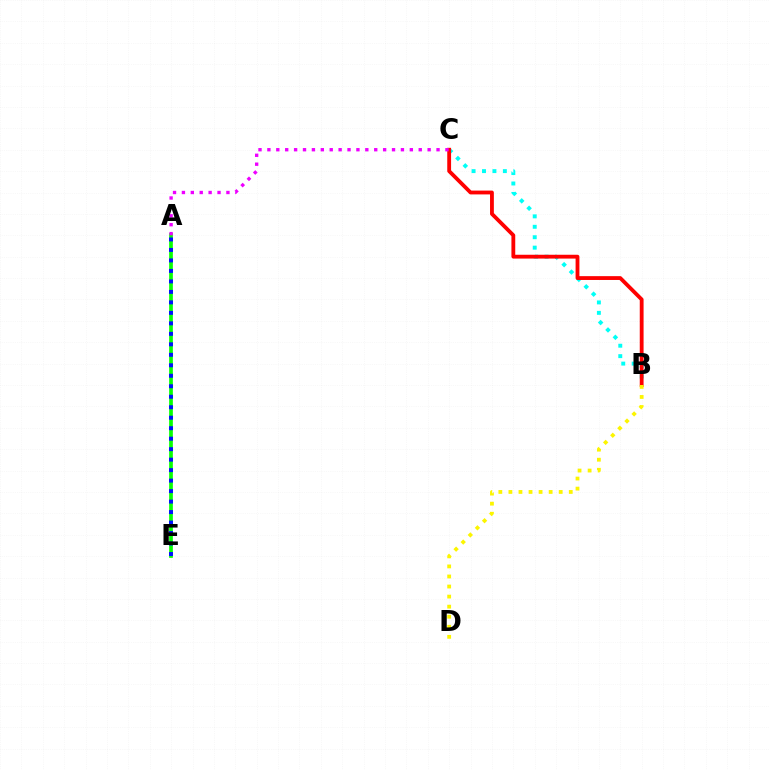{('B', 'C'): [{'color': '#00fff6', 'line_style': 'dotted', 'thickness': 2.83}, {'color': '#ff0000', 'line_style': 'solid', 'thickness': 2.75}], ('B', 'D'): [{'color': '#fcf500', 'line_style': 'dotted', 'thickness': 2.73}], ('A', 'E'): [{'color': '#08ff00', 'line_style': 'solid', 'thickness': 2.67}, {'color': '#0010ff', 'line_style': 'dotted', 'thickness': 2.85}], ('A', 'C'): [{'color': '#ee00ff', 'line_style': 'dotted', 'thickness': 2.42}]}